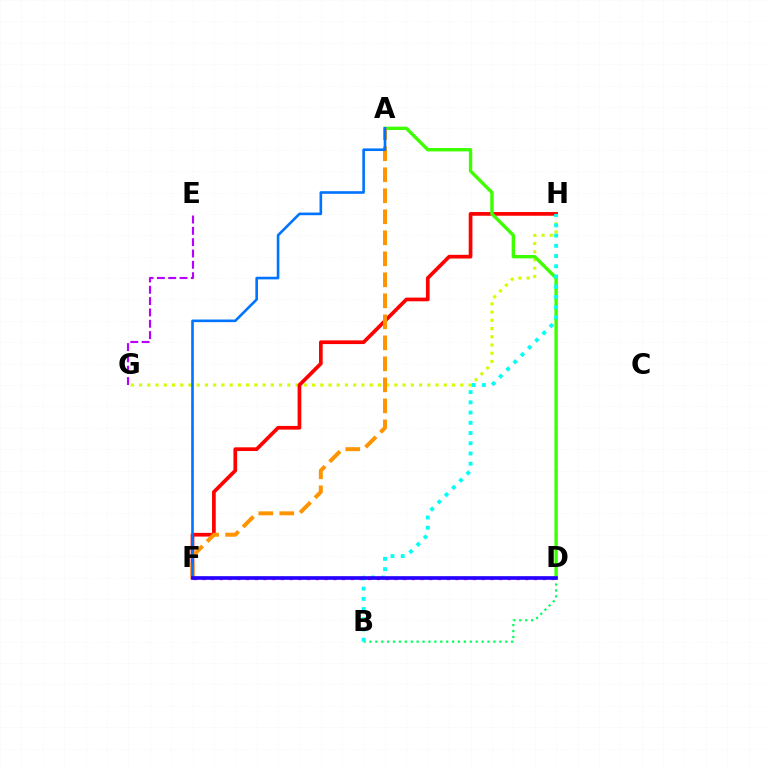{('G', 'H'): [{'color': '#d1ff00', 'line_style': 'dotted', 'thickness': 2.24}], ('F', 'H'): [{'color': '#ff0000', 'line_style': 'solid', 'thickness': 2.66}], ('B', 'D'): [{'color': '#00ff5c', 'line_style': 'dotted', 'thickness': 1.6}], ('D', 'F'): [{'color': '#ff00ac', 'line_style': 'dotted', 'thickness': 2.37}, {'color': '#2500ff', 'line_style': 'solid', 'thickness': 2.62}], ('A', 'D'): [{'color': '#3dff00', 'line_style': 'solid', 'thickness': 2.43}], ('E', 'G'): [{'color': '#b900ff', 'line_style': 'dashed', 'thickness': 1.54}], ('A', 'F'): [{'color': '#ff9400', 'line_style': 'dashed', 'thickness': 2.85}, {'color': '#0074ff', 'line_style': 'solid', 'thickness': 1.89}], ('B', 'H'): [{'color': '#00fff6', 'line_style': 'dotted', 'thickness': 2.78}]}